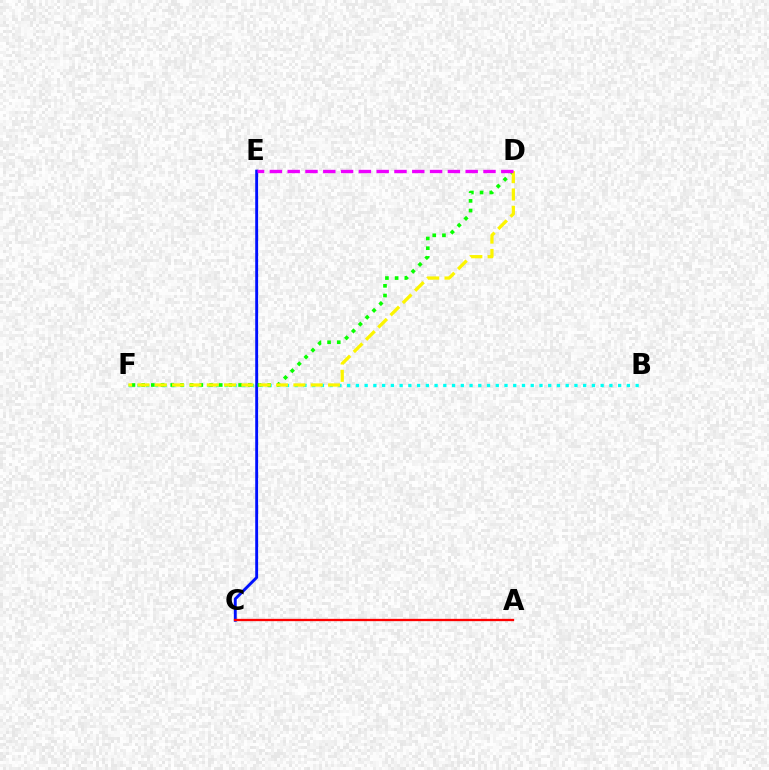{('C', 'E'): [{'color': '#0010ff', 'line_style': 'solid', 'thickness': 2.08}], ('B', 'F'): [{'color': '#00fff6', 'line_style': 'dotted', 'thickness': 2.37}], ('D', 'F'): [{'color': '#08ff00', 'line_style': 'dotted', 'thickness': 2.63}, {'color': '#fcf500', 'line_style': 'dashed', 'thickness': 2.35}], ('D', 'E'): [{'color': '#ee00ff', 'line_style': 'dashed', 'thickness': 2.42}], ('A', 'C'): [{'color': '#ff0000', 'line_style': 'solid', 'thickness': 1.66}]}